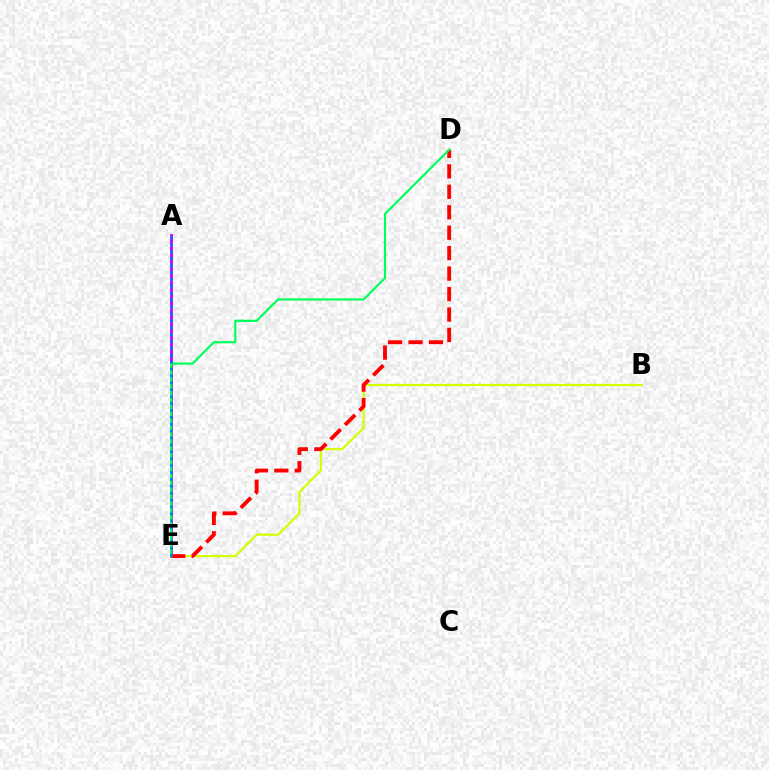{('A', 'E'): [{'color': '#b900ff', 'line_style': 'solid', 'thickness': 1.98}, {'color': '#0074ff', 'line_style': 'dotted', 'thickness': 1.87}], ('B', 'E'): [{'color': '#d1ff00', 'line_style': 'solid', 'thickness': 1.58}], ('D', 'E'): [{'color': '#ff0000', 'line_style': 'dashed', 'thickness': 2.78}, {'color': '#00ff5c', 'line_style': 'solid', 'thickness': 1.58}]}